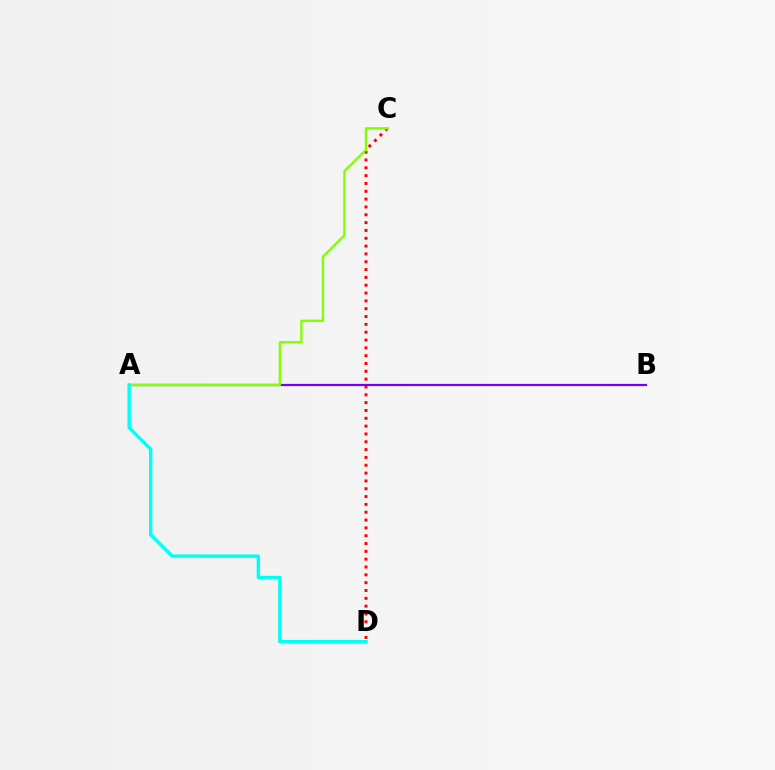{('C', 'D'): [{'color': '#ff0000', 'line_style': 'dotted', 'thickness': 2.13}], ('A', 'B'): [{'color': '#7200ff', 'line_style': 'solid', 'thickness': 1.59}], ('A', 'C'): [{'color': '#84ff00', 'line_style': 'solid', 'thickness': 1.73}], ('A', 'D'): [{'color': '#00fff6', 'line_style': 'solid', 'thickness': 2.43}]}